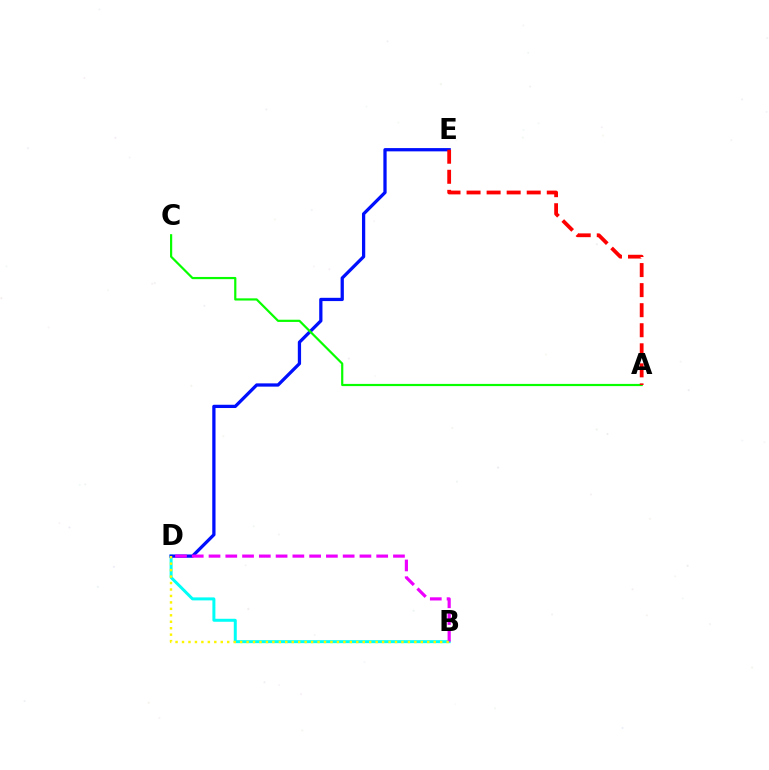{('B', 'D'): [{'color': '#00fff6', 'line_style': 'solid', 'thickness': 2.15}, {'color': '#ee00ff', 'line_style': 'dashed', 'thickness': 2.28}, {'color': '#fcf500', 'line_style': 'dotted', 'thickness': 1.75}], ('D', 'E'): [{'color': '#0010ff', 'line_style': 'solid', 'thickness': 2.35}], ('A', 'C'): [{'color': '#08ff00', 'line_style': 'solid', 'thickness': 1.58}], ('A', 'E'): [{'color': '#ff0000', 'line_style': 'dashed', 'thickness': 2.72}]}